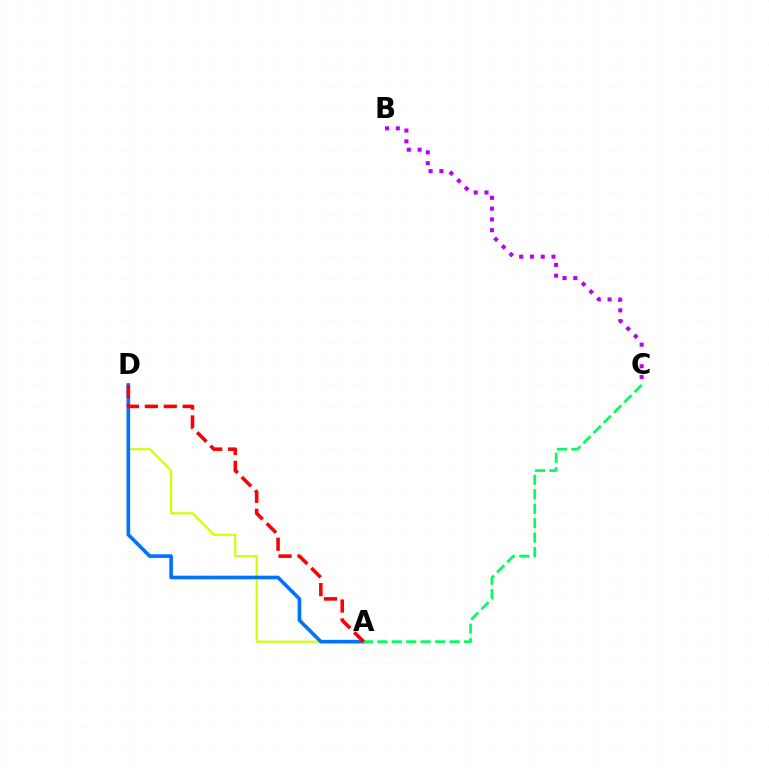{('B', 'C'): [{'color': '#b900ff', 'line_style': 'dotted', 'thickness': 2.93}], ('A', 'D'): [{'color': '#d1ff00', 'line_style': 'solid', 'thickness': 1.54}, {'color': '#0074ff', 'line_style': 'solid', 'thickness': 2.62}, {'color': '#ff0000', 'line_style': 'dashed', 'thickness': 2.57}], ('A', 'C'): [{'color': '#00ff5c', 'line_style': 'dashed', 'thickness': 1.96}]}